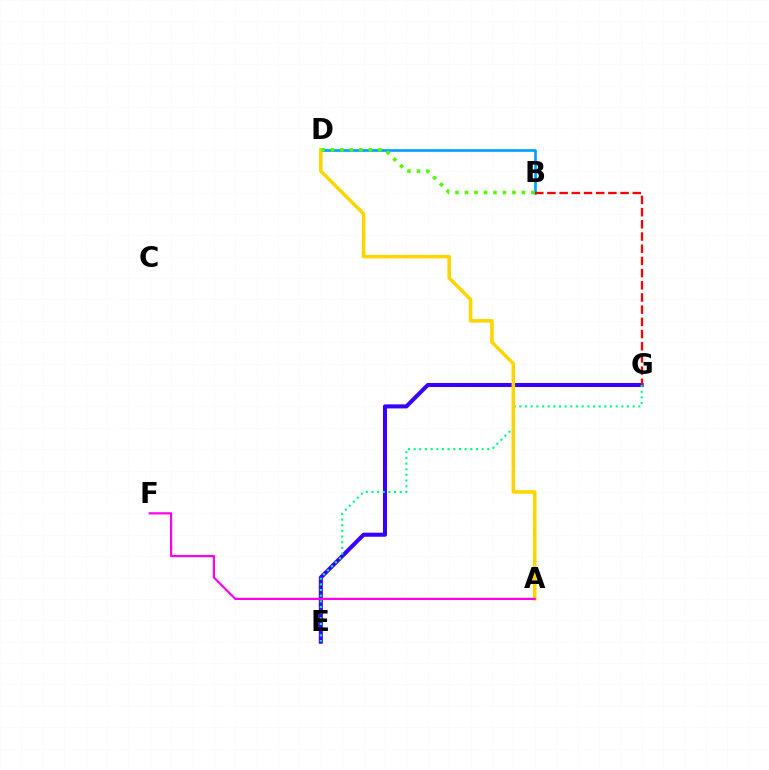{('E', 'G'): [{'color': '#3700ff', 'line_style': 'solid', 'thickness': 2.91}, {'color': '#00ff86', 'line_style': 'dotted', 'thickness': 1.54}], ('B', 'D'): [{'color': '#009eff', 'line_style': 'solid', 'thickness': 1.9}, {'color': '#4fff00', 'line_style': 'dotted', 'thickness': 2.58}], ('B', 'G'): [{'color': '#ff0000', 'line_style': 'dashed', 'thickness': 1.66}], ('A', 'D'): [{'color': '#ffd500', 'line_style': 'solid', 'thickness': 2.55}], ('A', 'F'): [{'color': '#ff00ed', 'line_style': 'solid', 'thickness': 1.58}]}